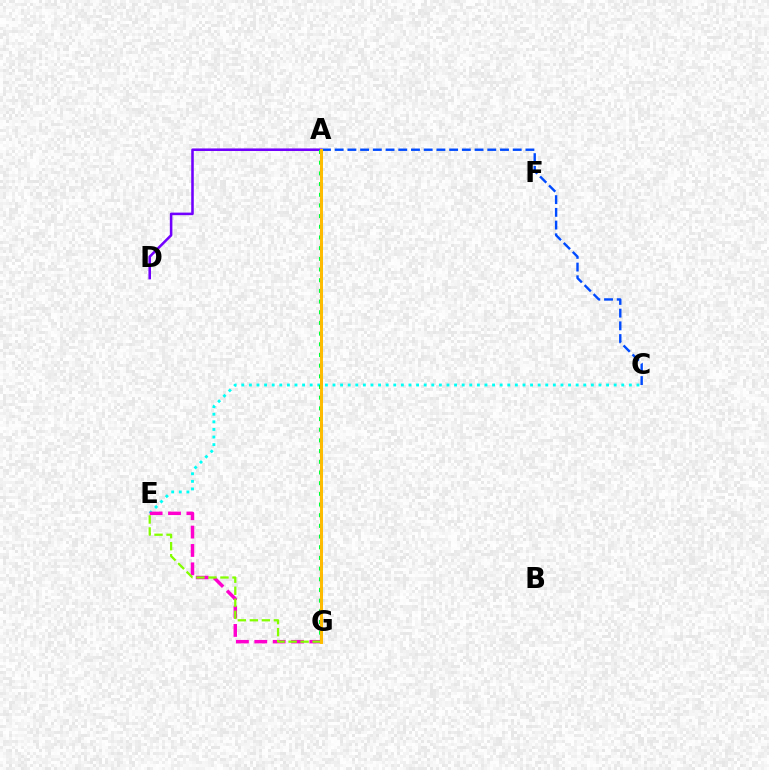{('C', 'E'): [{'color': '#00fff6', 'line_style': 'dotted', 'thickness': 2.06}], ('A', 'C'): [{'color': '#004bff', 'line_style': 'dashed', 'thickness': 1.73}], ('A', 'D'): [{'color': '#7200ff', 'line_style': 'solid', 'thickness': 1.84}], ('A', 'G'): [{'color': '#ff0000', 'line_style': 'dashed', 'thickness': 2.03}, {'color': '#00ff39', 'line_style': 'dotted', 'thickness': 2.9}, {'color': '#ffbd00', 'line_style': 'solid', 'thickness': 2.12}], ('E', 'G'): [{'color': '#ff00cf', 'line_style': 'dashed', 'thickness': 2.5}, {'color': '#84ff00', 'line_style': 'dashed', 'thickness': 1.63}]}